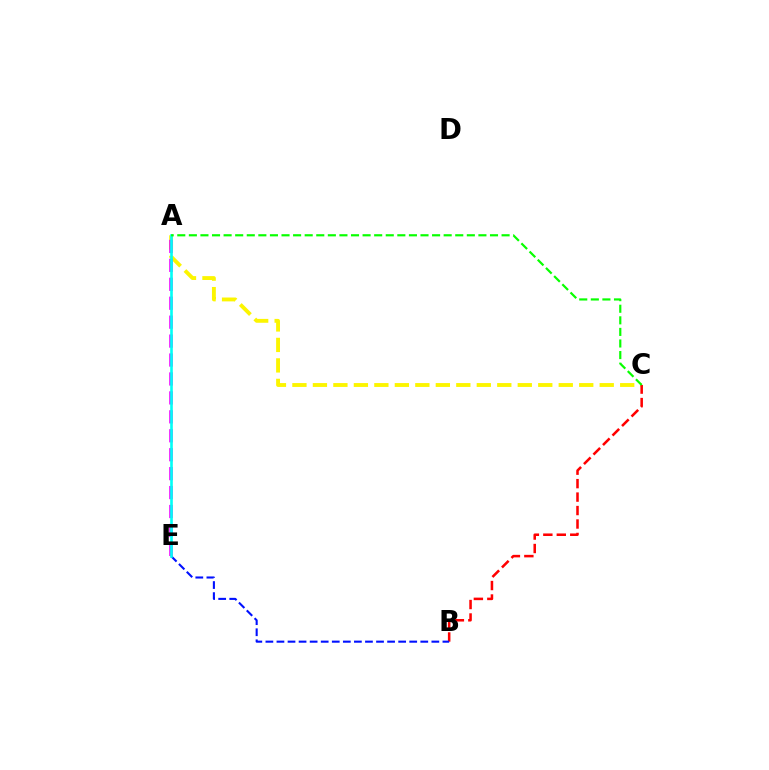{('A', 'C'): [{'color': '#fcf500', 'line_style': 'dashed', 'thickness': 2.78}, {'color': '#08ff00', 'line_style': 'dashed', 'thickness': 1.57}], ('A', 'E'): [{'color': '#ee00ff', 'line_style': 'dashed', 'thickness': 2.57}, {'color': '#00fff6', 'line_style': 'solid', 'thickness': 1.89}], ('B', 'C'): [{'color': '#ff0000', 'line_style': 'dashed', 'thickness': 1.83}], ('B', 'E'): [{'color': '#0010ff', 'line_style': 'dashed', 'thickness': 1.5}]}